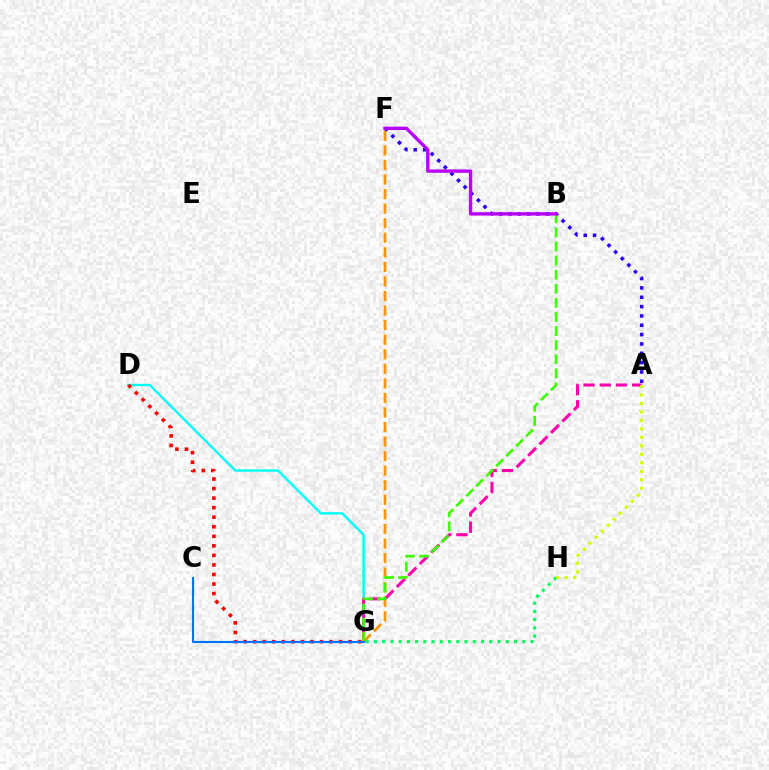{('A', 'F'): [{'color': '#2500ff', 'line_style': 'dotted', 'thickness': 2.54}], ('D', 'G'): [{'color': '#00fff6', 'line_style': 'solid', 'thickness': 1.71}, {'color': '#ff0000', 'line_style': 'dotted', 'thickness': 2.59}], ('F', 'G'): [{'color': '#ff9400', 'line_style': 'dashed', 'thickness': 1.98}], ('G', 'H'): [{'color': '#00ff5c', 'line_style': 'dotted', 'thickness': 2.24}], ('A', 'G'): [{'color': '#ff00ac', 'line_style': 'dashed', 'thickness': 2.2}], ('B', 'G'): [{'color': '#3dff00', 'line_style': 'dashed', 'thickness': 1.92}], ('C', 'G'): [{'color': '#0074ff', 'line_style': 'solid', 'thickness': 1.54}], ('B', 'F'): [{'color': '#b900ff', 'line_style': 'solid', 'thickness': 2.42}], ('A', 'H'): [{'color': '#d1ff00', 'line_style': 'dotted', 'thickness': 2.3}]}